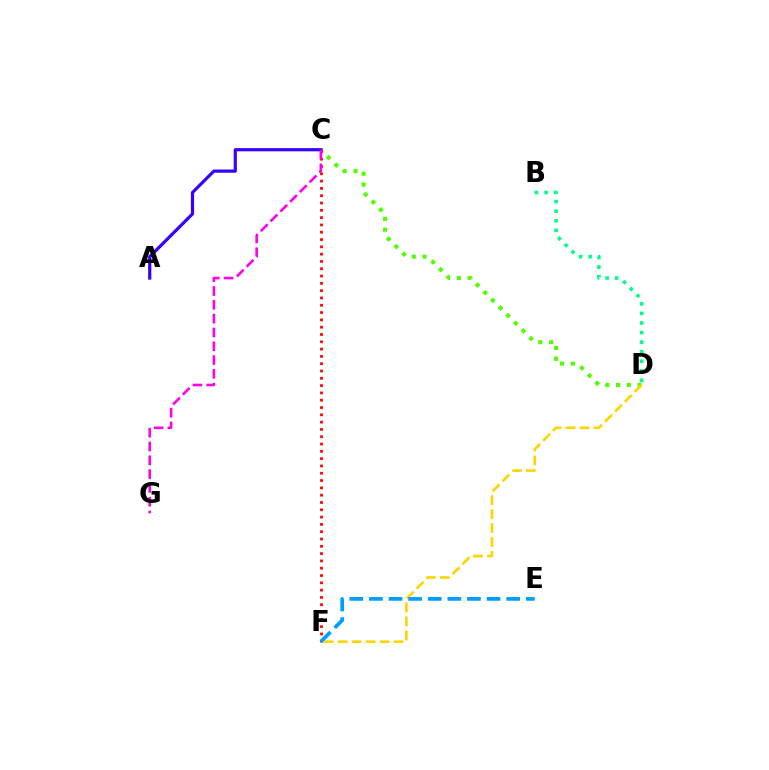{('C', 'D'): [{'color': '#4fff00', 'line_style': 'dotted', 'thickness': 2.93}], ('C', 'F'): [{'color': '#ff0000', 'line_style': 'dotted', 'thickness': 1.98}], ('A', 'C'): [{'color': '#3700ff', 'line_style': 'solid', 'thickness': 2.3}], ('C', 'G'): [{'color': '#ff00ed', 'line_style': 'dashed', 'thickness': 1.88}], ('D', 'F'): [{'color': '#ffd500', 'line_style': 'dashed', 'thickness': 1.9}], ('E', 'F'): [{'color': '#009eff', 'line_style': 'dashed', 'thickness': 2.66}], ('B', 'D'): [{'color': '#00ff86', 'line_style': 'dotted', 'thickness': 2.6}]}